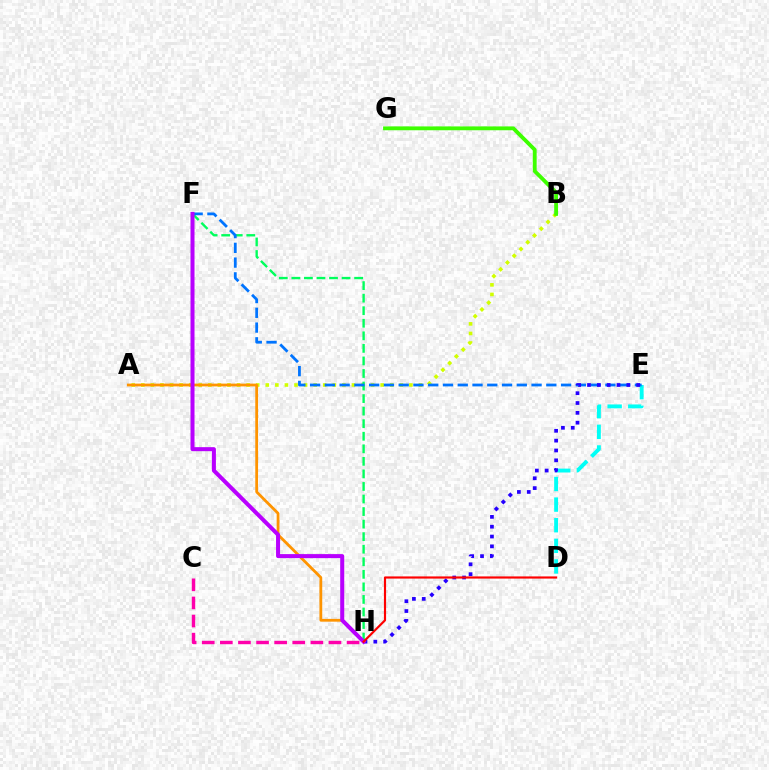{('D', 'E'): [{'color': '#00fff6', 'line_style': 'dashed', 'thickness': 2.8}], ('A', 'B'): [{'color': '#d1ff00', 'line_style': 'dotted', 'thickness': 2.6}], ('F', 'H'): [{'color': '#00ff5c', 'line_style': 'dashed', 'thickness': 1.71}, {'color': '#b900ff', 'line_style': 'solid', 'thickness': 2.89}], ('E', 'F'): [{'color': '#0074ff', 'line_style': 'dashed', 'thickness': 2.01}], ('B', 'G'): [{'color': '#3dff00', 'line_style': 'solid', 'thickness': 2.76}], ('E', 'H'): [{'color': '#2500ff', 'line_style': 'dotted', 'thickness': 2.67}], ('A', 'H'): [{'color': '#ff9400', 'line_style': 'solid', 'thickness': 2.0}], ('C', 'H'): [{'color': '#ff00ac', 'line_style': 'dashed', 'thickness': 2.46}], ('D', 'H'): [{'color': '#ff0000', 'line_style': 'solid', 'thickness': 1.56}]}